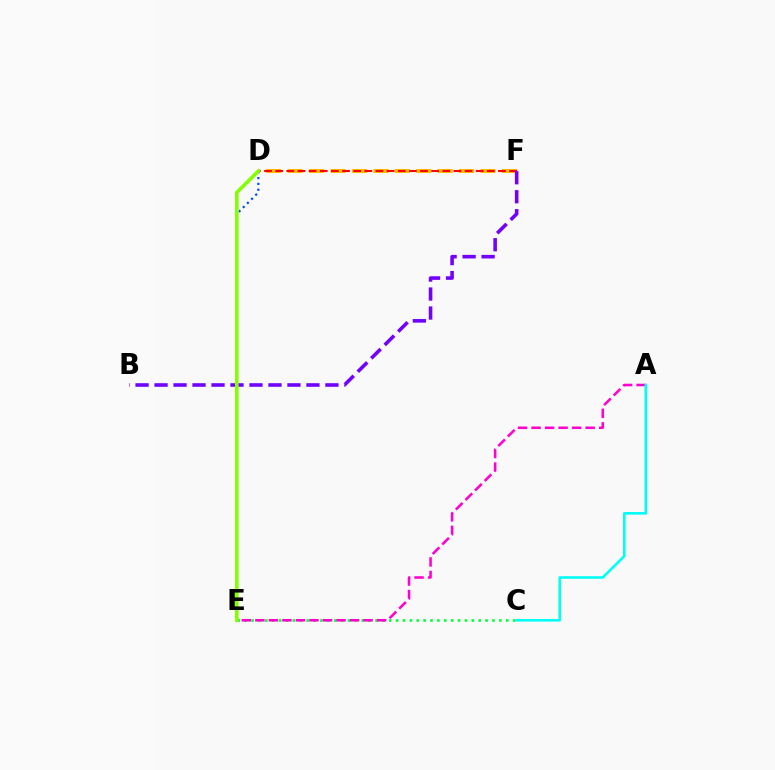{('D', 'F'): [{'color': '#ffbd00', 'line_style': 'dashed', 'thickness': 2.91}, {'color': '#ff0000', 'line_style': 'dashed', 'thickness': 1.51}], ('C', 'E'): [{'color': '#00ff39', 'line_style': 'dotted', 'thickness': 1.87}], ('B', 'F'): [{'color': '#7200ff', 'line_style': 'dashed', 'thickness': 2.58}], ('A', 'E'): [{'color': '#ff00cf', 'line_style': 'dashed', 'thickness': 1.84}], ('D', 'E'): [{'color': '#004bff', 'line_style': 'dotted', 'thickness': 1.59}, {'color': '#84ff00', 'line_style': 'solid', 'thickness': 2.6}], ('A', 'C'): [{'color': '#00fff6', 'line_style': 'solid', 'thickness': 1.89}]}